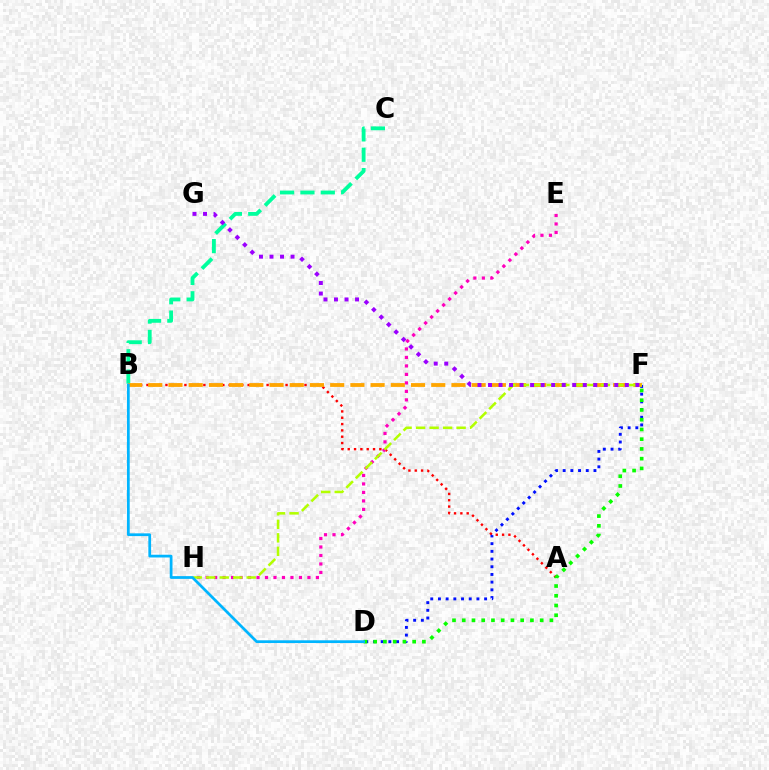{('D', 'F'): [{'color': '#0010ff', 'line_style': 'dotted', 'thickness': 2.09}, {'color': '#08ff00', 'line_style': 'dotted', 'thickness': 2.65}], ('A', 'B'): [{'color': '#ff0000', 'line_style': 'dotted', 'thickness': 1.72}], ('E', 'H'): [{'color': '#ff00bd', 'line_style': 'dotted', 'thickness': 2.3}], ('B', 'C'): [{'color': '#00ff9d', 'line_style': 'dashed', 'thickness': 2.76}], ('B', 'F'): [{'color': '#ffa500', 'line_style': 'dashed', 'thickness': 2.75}], ('F', 'H'): [{'color': '#b3ff00', 'line_style': 'dashed', 'thickness': 1.83}], ('F', 'G'): [{'color': '#9b00ff', 'line_style': 'dotted', 'thickness': 2.86}], ('B', 'D'): [{'color': '#00b5ff', 'line_style': 'solid', 'thickness': 1.98}]}